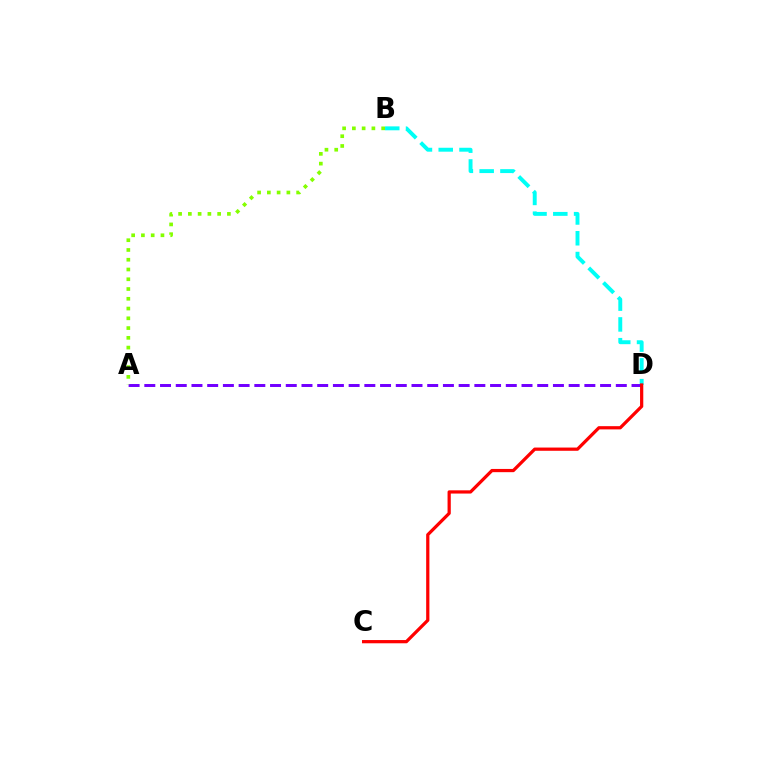{('B', 'D'): [{'color': '#00fff6', 'line_style': 'dashed', 'thickness': 2.82}], ('A', 'D'): [{'color': '#7200ff', 'line_style': 'dashed', 'thickness': 2.14}], ('A', 'B'): [{'color': '#84ff00', 'line_style': 'dotted', 'thickness': 2.65}], ('C', 'D'): [{'color': '#ff0000', 'line_style': 'solid', 'thickness': 2.33}]}